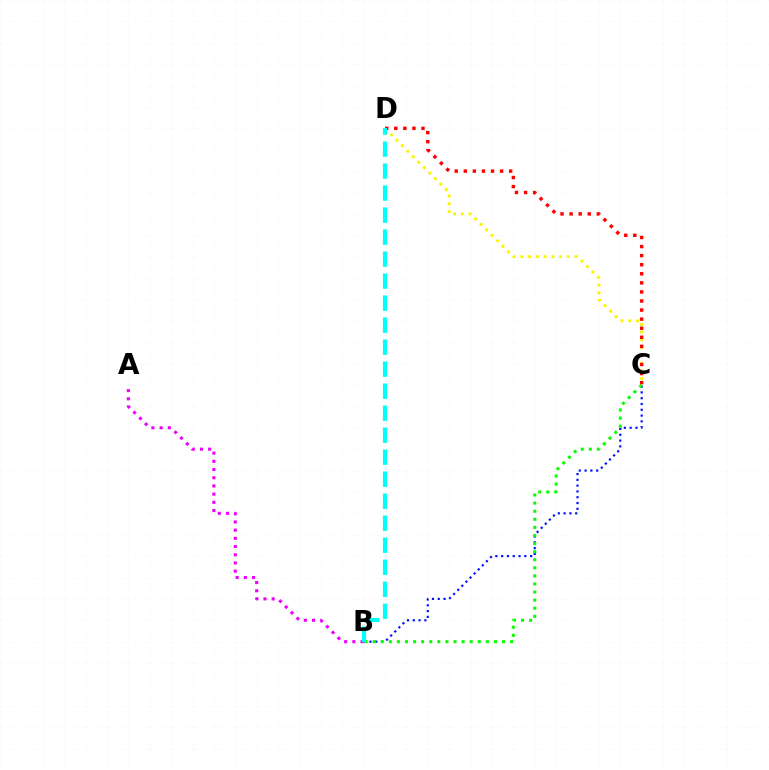{('B', 'C'): [{'color': '#0010ff', 'line_style': 'dotted', 'thickness': 1.57}, {'color': '#08ff00', 'line_style': 'dotted', 'thickness': 2.2}], ('A', 'B'): [{'color': '#ee00ff', 'line_style': 'dotted', 'thickness': 2.23}], ('C', 'D'): [{'color': '#fcf500', 'line_style': 'dotted', 'thickness': 2.1}, {'color': '#ff0000', 'line_style': 'dotted', 'thickness': 2.46}], ('B', 'D'): [{'color': '#00fff6', 'line_style': 'dashed', 'thickness': 2.99}]}